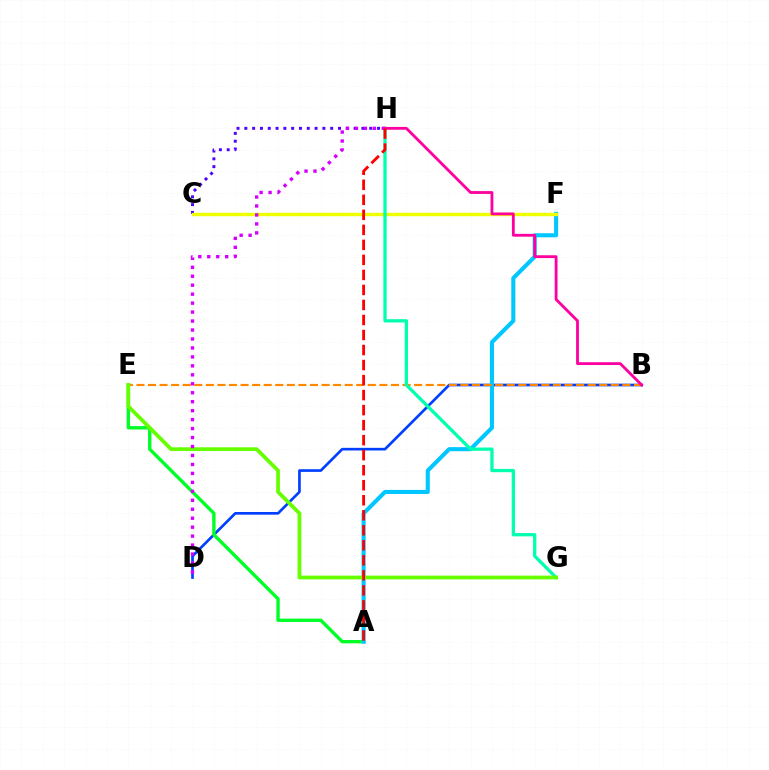{('C', 'H'): [{'color': '#4f00ff', 'line_style': 'dotted', 'thickness': 2.12}], ('B', 'D'): [{'color': '#003fff', 'line_style': 'solid', 'thickness': 1.92}], ('A', 'E'): [{'color': '#00ff27', 'line_style': 'solid', 'thickness': 2.43}], ('A', 'F'): [{'color': '#00c7ff', 'line_style': 'solid', 'thickness': 2.94}], ('C', 'F'): [{'color': '#eeff00', 'line_style': 'solid', 'thickness': 2.42}], ('B', 'E'): [{'color': '#ff8800', 'line_style': 'dashed', 'thickness': 1.57}], ('G', 'H'): [{'color': '#00ffaf', 'line_style': 'solid', 'thickness': 2.36}], ('E', 'G'): [{'color': '#66ff00', 'line_style': 'solid', 'thickness': 2.7}], ('D', 'H'): [{'color': '#d600ff', 'line_style': 'dotted', 'thickness': 2.43}], ('B', 'H'): [{'color': '#ff00a0', 'line_style': 'solid', 'thickness': 2.03}], ('A', 'H'): [{'color': '#ff0000', 'line_style': 'dashed', 'thickness': 2.04}]}